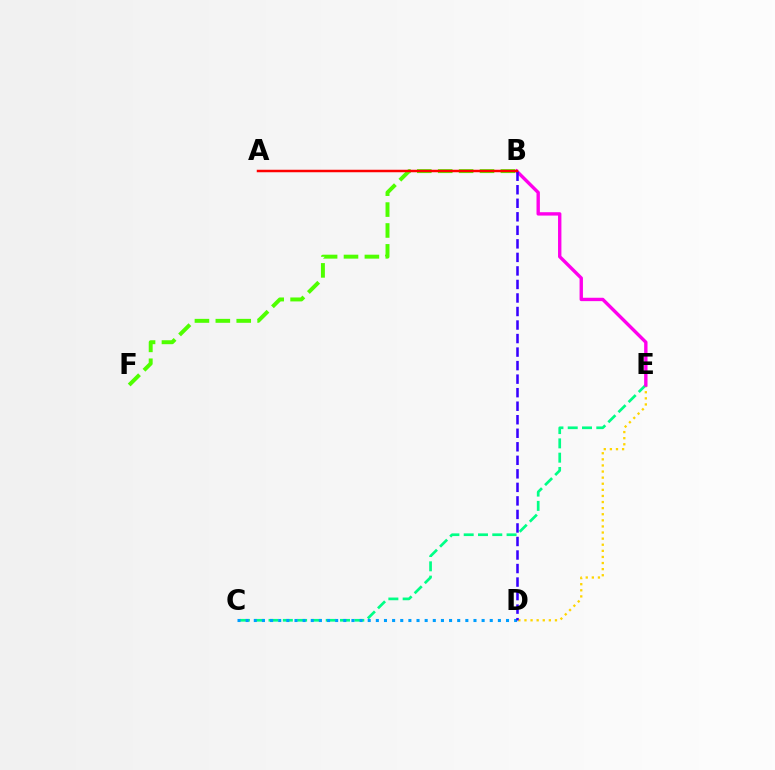{('D', 'E'): [{'color': '#ffd500', 'line_style': 'dotted', 'thickness': 1.66}], ('C', 'E'): [{'color': '#00ff86', 'line_style': 'dashed', 'thickness': 1.94}], ('C', 'D'): [{'color': '#009eff', 'line_style': 'dotted', 'thickness': 2.21}], ('B', 'E'): [{'color': '#ff00ed', 'line_style': 'solid', 'thickness': 2.43}], ('B', 'D'): [{'color': '#3700ff', 'line_style': 'dashed', 'thickness': 1.84}], ('B', 'F'): [{'color': '#4fff00', 'line_style': 'dashed', 'thickness': 2.84}], ('A', 'B'): [{'color': '#ff0000', 'line_style': 'solid', 'thickness': 1.79}]}